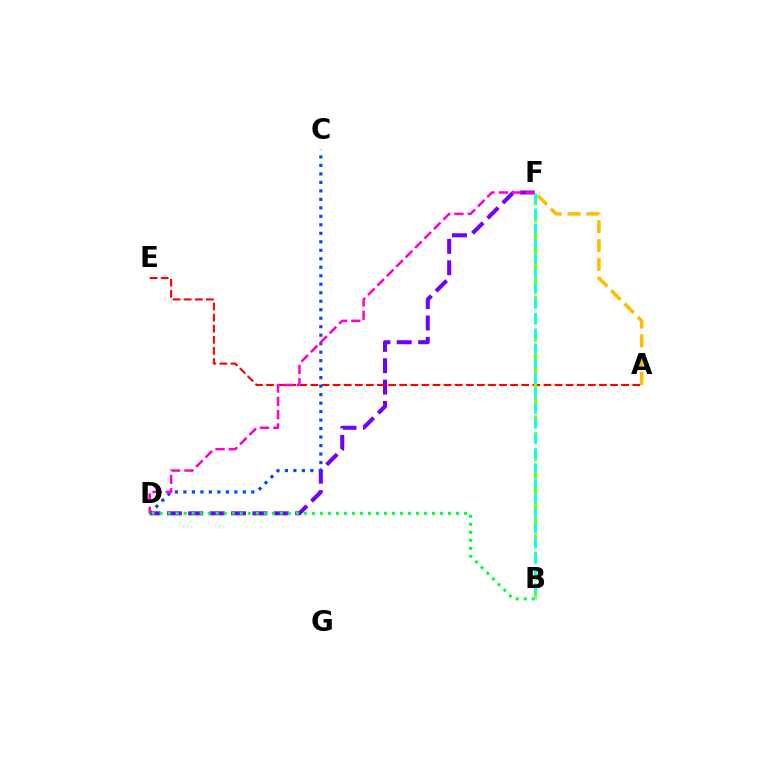{('D', 'F'): [{'color': '#7200ff', 'line_style': 'dashed', 'thickness': 2.9}, {'color': '#ff00cf', 'line_style': 'dashed', 'thickness': 1.81}], ('A', 'E'): [{'color': '#ff0000', 'line_style': 'dashed', 'thickness': 1.51}], ('C', 'D'): [{'color': '#004bff', 'line_style': 'dotted', 'thickness': 2.31}], ('B', 'D'): [{'color': '#00ff39', 'line_style': 'dotted', 'thickness': 2.18}], ('A', 'F'): [{'color': '#ffbd00', 'line_style': 'dashed', 'thickness': 2.56}], ('B', 'F'): [{'color': '#84ff00', 'line_style': 'dashed', 'thickness': 2.32}, {'color': '#00fff6', 'line_style': 'dashed', 'thickness': 2.04}]}